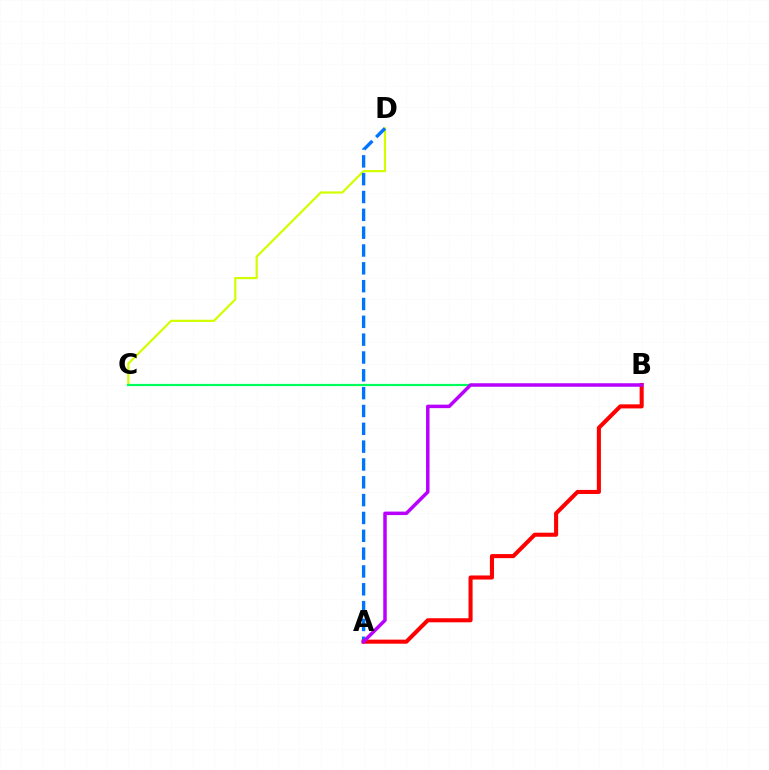{('C', 'D'): [{'color': '#d1ff00', 'line_style': 'solid', 'thickness': 1.58}], ('B', 'C'): [{'color': '#00ff5c', 'line_style': 'solid', 'thickness': 1.57}], ('A', 'D'): [{'color': '#0074ff', 'line_style': 'dashed', 'thickness': 2.42}], ('A', 'B'): [{'color': '#ff0000', 'line_style': 'solid', 'thickness': 2.93}, {'color': '#b900ff', 'line_style': 'solid', 'thickness': 2.51}]}